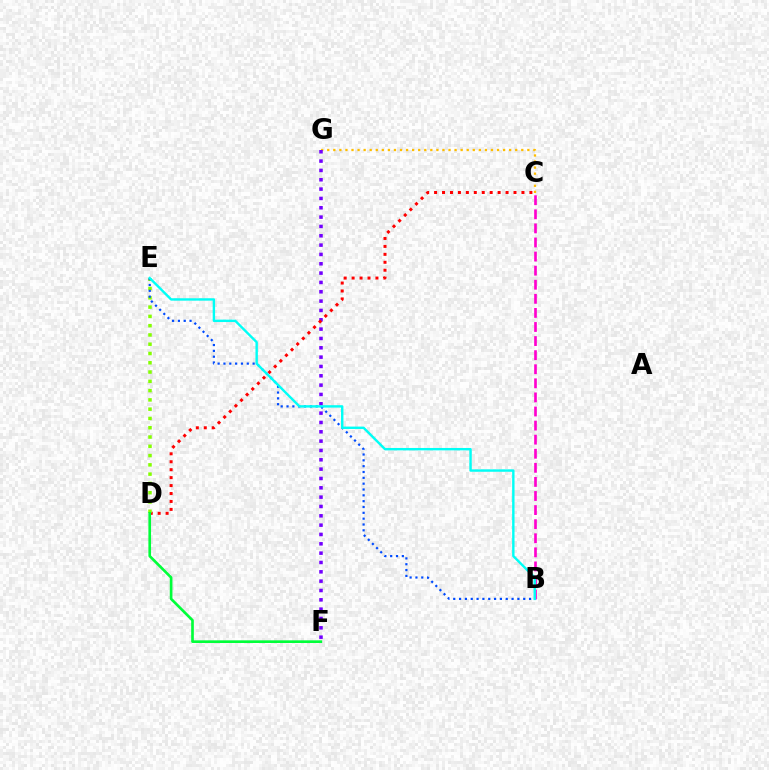{('C', 'G'): [{'color': '#ffbd00', 'line_style': 'dotted', 'thickness': 1.65}], ('F', 'G'): [{'color': '#7200ff', 'line_style': 'dotted', 'thickness': 2.54}], ('C', 'D'): [{'color': '#ff0000', 'line_style': 'dotted', 'thickness': 2.16}], ('D', 'E'): [{'color': '#84ff00', 'line_style': 'dotted', 'thickness': 2.52}], ('B', 'E'): [{'color': '#004bff', 'line_style': 'dotted', 'thickness': 1.58}, {'color': '#00fff6', 'line_style': 'solid', 'thickness': 1.73}], ('B', 'C'): [{'color': '#ff00cf', 'line_style': 'dashed', 'thickness': 1.91}], ('D', 'F'): [{'color': '#00ff39', 'line_style': 'solid', 'thickness': 1.91}]}